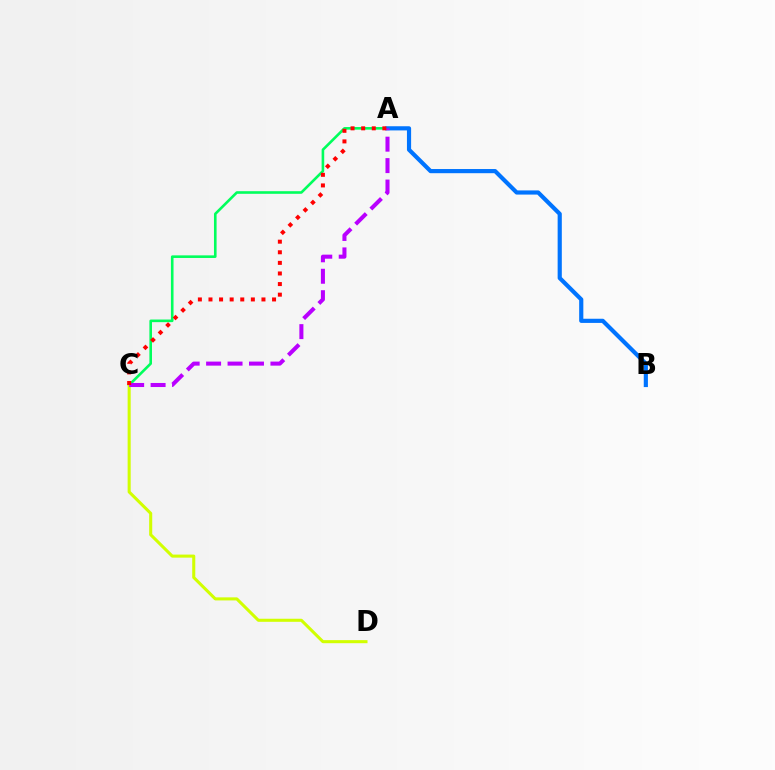{('A', 'C'): [{'color': '#00ff5c', 'line_style': 'solid', 'thickness': 1.88}, {'color': '#b900ff', 'line_style': 'dashed', 'thickness': 2.91}, {'color': '#ff0000', 'line_style': 'dotted', 'thickness': 2.88}], ('C', 'D'): [{'color': '#d1ff00', 'line_style': 'solid', 'thickness': 2.2}], ('A', 'B'): [{'color': '#0074ff', 'line_style': 'solid', 'thickness': 3.0}]}